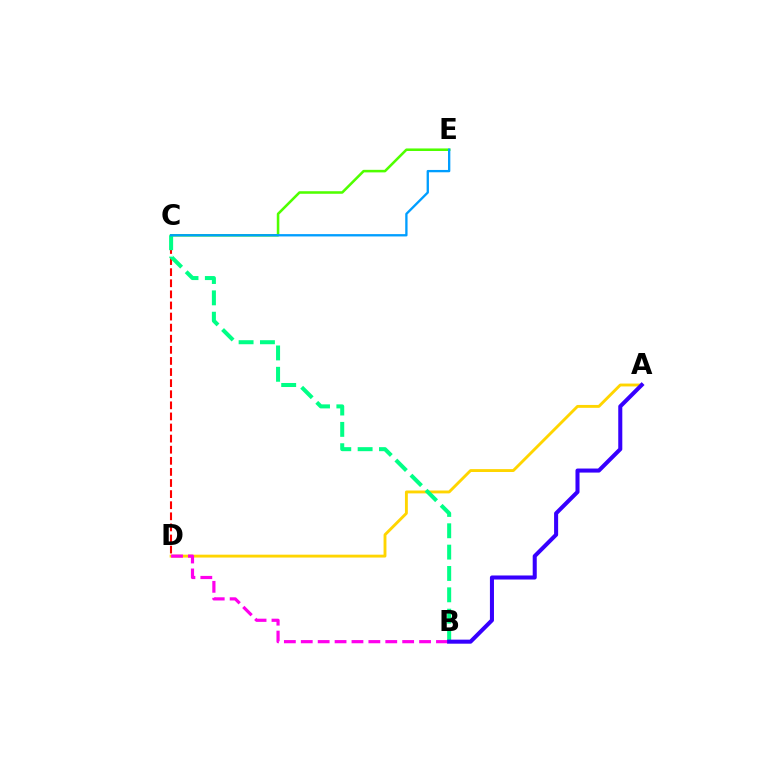{('C', 'E'): [{'color': '#4fff00', 'line_style': 'solid', 'thickness': 1.84}, {'color': '#009eff', 'line_style': 'solid', 'thickness': 1.68}], ('C', 'D'): [{'color': '#ff0000', 'line_style': 'dashed', 'thickness': 1.51}], ('A', 'D'): [{'color': '#ffd500', 'line_style': 'solid', 'thickness': 2.07}], ('B', 'C'): [{'color': '#00ff86', 'line_style': 'dashed', 'thickness': 2.9}], ('B', 'D'): [{'color': '#ff00ed', 'line_style': 'dashed', 'thickness': 2.3}], ('A', 'B'): [{'color': '#3700ff', 'line_style': 'solid', 'thickness': 2.91}]}